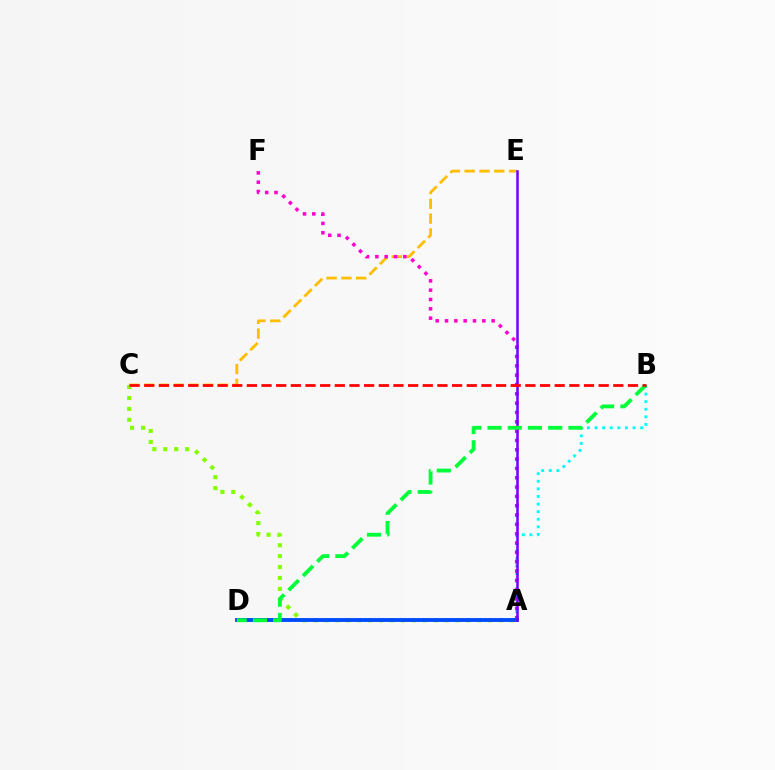{('C', 'E'): [{'color': '#ffbd00', 'line_style': 'dashed', 'thickness': 2.01}], ('A', 'B'): [{'color': '#00fff6', 'line_style': 'dotted', 'thickness': 2.06}], ('A', 'C'): [{'color': '#84ff00', 'line_style': 'dotted', 'thickness': 2.96}], ('A', 'F'): [{'color': '#ff00cf', 'line_style': 'dotted', 'thickness': 2.53}], ('A', 'D'): [{'color': '#004bff', 'line_style': 'solid', 'thickness': 2.78}], ('A', 'E'): [{'color': '#7200ff', 'line_style': 'solid', 'thickness': 1.81}], ('B', 'D'): [{'color': '#00ff39', 'line_style': 'dashed', 'thickness': 2.75}], ('B', 'C'): [{'color': '#ff0000', 'line_style': 'dashed', 'thickness': 1.99}]}